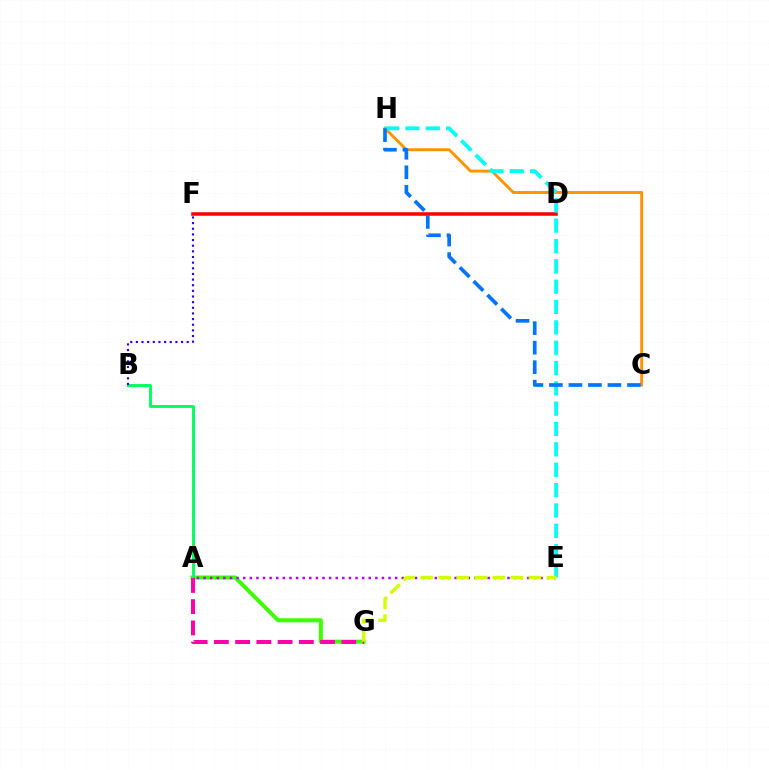{('A', 'G'): [{'color': '#3dff00', 'line_style': 'solid', 'thickness': 2.9}, {'color': '#ff00ac', 'line_style': 'dashed', 'thickness': 2.89}], ('C', 'H'): [{'color': '#ff9400', 'line_style': 'solid', 'thickness': 2.11}, {'color': '#0074ff', 'line_style': 'dashed', 'thickness': 2.65}], ('D', 'F'): [{'color': '#ff0000', 'line_style': 'solid', 'thickness': 2.54}], ('A', 'B'): [{'color': '#00ff5c', 'line_style': 'solid', 'thickness': 2.08}], ('B', 'F'): [{'color': '#2500ff', 'line_style': 'dotted', 'thickness': 1.53}], ('E', 'H'): [{'color': '#00fff6', 'line_style': 'dashed', 'thickness': 2.76}], ('A', 'E'): [{'color': '#b900ff', 'line_style': 'dotted', 'thickness': 1.8}], ('E', 'G'): [{'color': '#d1ff00', 'line_style': 'dashed', 'thickness': 2.45}]}